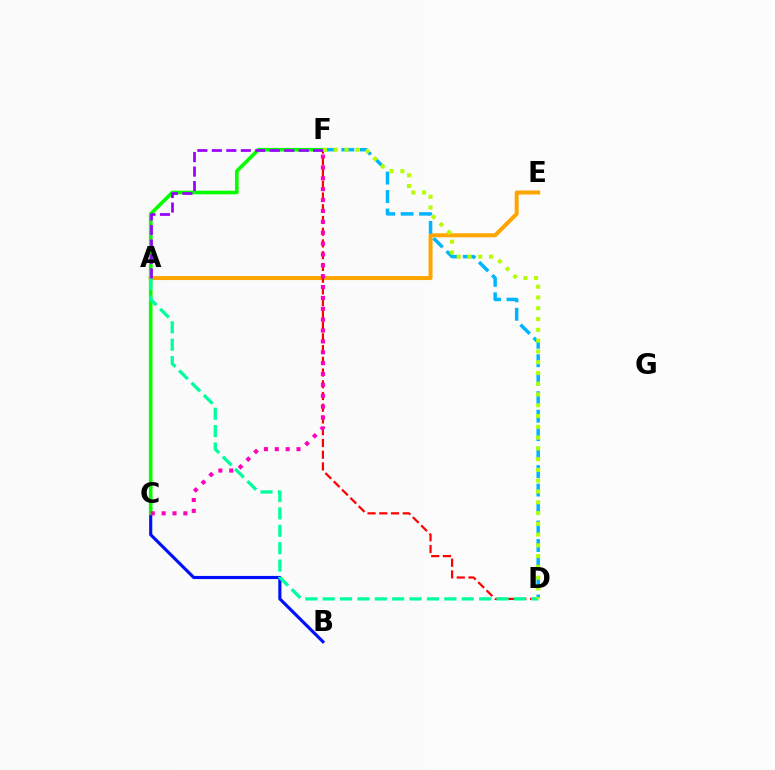{('A', 'E'): [{'color': '#ffa500', 'line_style': 'solid', 'thickness': 2.87}], ('D', 'F'): [{'color': '#ff0000', 'line_style': 'dashed', 'thickness': 1.59}, {'color': '#00b5ff', 'line_style': 'dashed', 'thickness': 2.51}, {'color': '#b3ff00', 'line_style': 'dotted', 'thickness': 2.93}], ('B', 'C'): [{'color': '#0010ff', 'line_style': 'solid', 'thickness': 2.27}], ('C', 'F'): [{'color': '#08ff00', 'line_style': 'solid', 'thickness': 2.62}, {'color': '#ff00bd', 'line_style': 'dotted', 'thickness': 2.95}], ('A', 'D'): [{'color': '#00ff9d', 'line_style': 'dashed', 'thickness': 2.36}], ('A', 'F'): [{'color': '#9b00ff', 'line_style': 'dashed', 'thickness': 1.97}]}